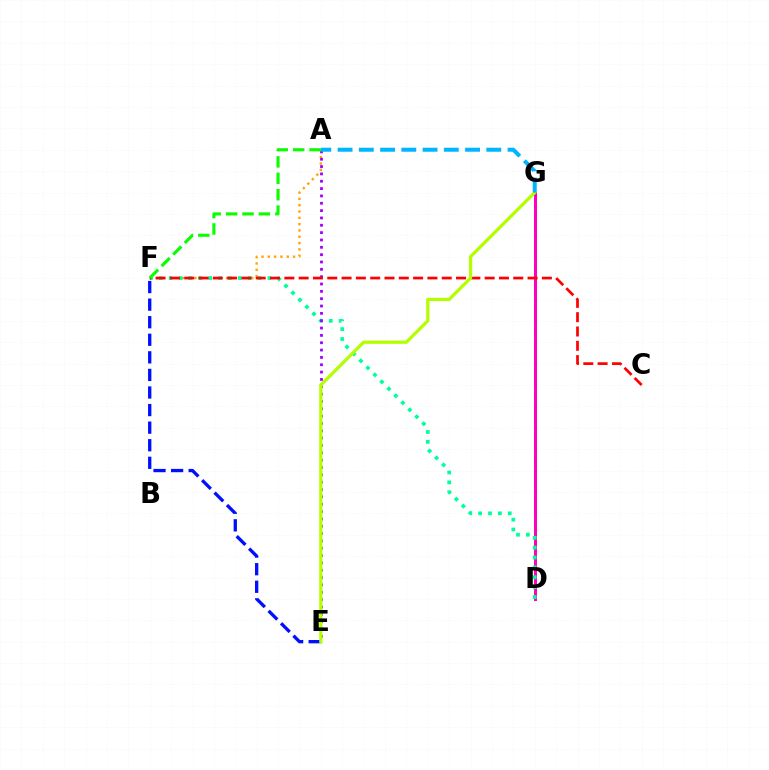{('A', 'F'): [{'color': '#ffa500', 'line_style': 'dotted', 'thickness': 1.72}, {'color': '#08ff00', 'line_style': 'dashed', 'thickness': 2.23}], ('D', 'G'): [{'color': '#ff00bd', 'line_style': 'solid', 'thickness': 2.17}], ('D', 'F'): [{'color': '#00ff9d', 'line_style': 'dotted', 'thickness': 2.68}], ('A', 'E'): [{'color': '#9b00ff', 'line_style': 'dotted', 'thickness': 1.99}], ('C', 'F'): [{'color': '#ff0000', 'line_style': 'dashed', 'thickness': 1.94}], ('E', 'F'): [{'color': '#0010ff', 'line_style': 'dashed', 'thickness': 2.39}], ('E', 'G'): [{'color': '#b3ff00', 'line_style': 'solid', 'thickness': 2.35}], ('A', 'G'): [{'color': '#00b5ff', 'line_style': 'dashed', 'thickness': 2.89}]}